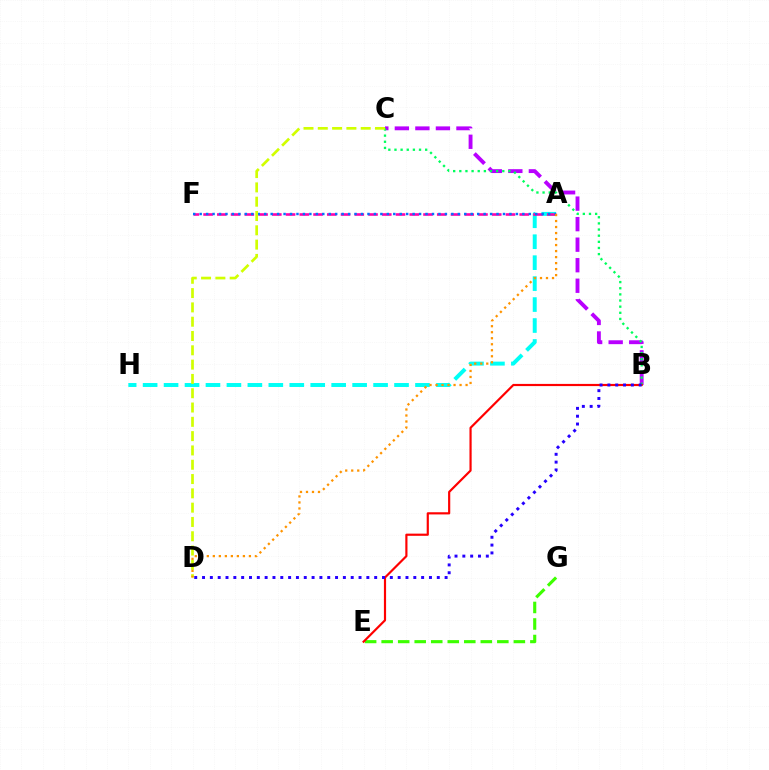{('A', 'H'): [{'color': '#00fff6', 'line_style': 'dashed', 'thickness': 2.85}], ('B', 'C'): [{'color': '#b900ff', 'line_style': 'dashed', 'thickness': 2.79}, {'color': '#00ff5c', 'line_style': 'dotted', 'thickness': 1.67}], ('A', 'F'): [{'color': '#ff00ac', 'line_style': 'dashed', 'thickness': 1.87}, {'color': '#0074ff', 'line_style': 'dotted', 'thickness': 1.75}], ('E', 'G'): [{'color': '#3dff00', 'line_style': 'dashed', 'thickness': 2.24}], ('B', 'E'): [{'color': '#ff0000', 'line_style': 'solid', 'thickness': 1.57}], ('C', 'D'): [{'color': '#d1ff00', 'line_style': 'dashed', 'thickness': 1.94}], ('A', 'D'): [{'color': '#ff9400', 'line_style': 'dotted', 'thickness': 1.63}], ('B', 'D'): [{'color': '#2500ff', 'line_style': 'dotted', 'thickness': 2.13}]}